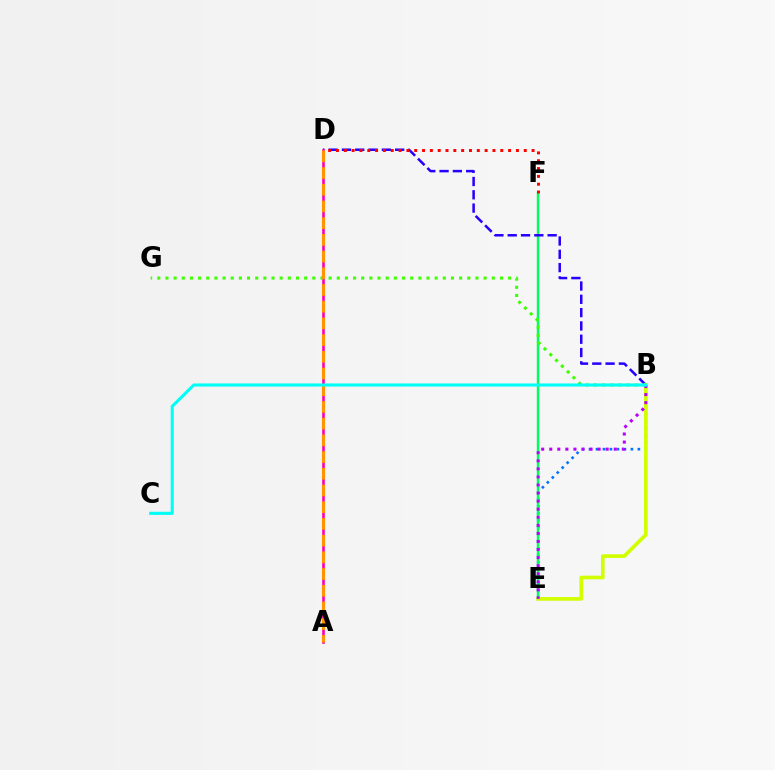{('B', 'E'): [{'color': '#0074ff', 'line_style': 'dotted', 'thickness': 1.9}, {'color': '#d1ff00', 'line_style': 'solid', 'thickness': 2.63}, {'color': '#b900ff', 'line_style': 'dotted', 'thickness': 2.19}], ('E', 'F'): [{'color': '#00ff5c', 'line_style': 'solid', 'thickness': 1.74}], ('B', 'D'): [{'color': '#2500ff', 'line_style': 'dashed', 'thickness': 1.81}], ('A', 'D'): [{'color': '#ff00ac', 'line_style': 'solid', 'thickness': 1.88}, {'color': '#ff9400', 'line_style': 'dashed', 'thickness': 2.27}], ('B', 'G'): [{'color': '#3dff00', 'line_style': 'dotted', 'thickness': 2.22}], ('D', 'F'): [{'color': '#ff0000', 'line_style': 'dotted', 'thickness': 2.13}], ('B', 'C'): [{'color': '#00fff6', 'line_style': 'solid', 'thickness': 2.23}]}